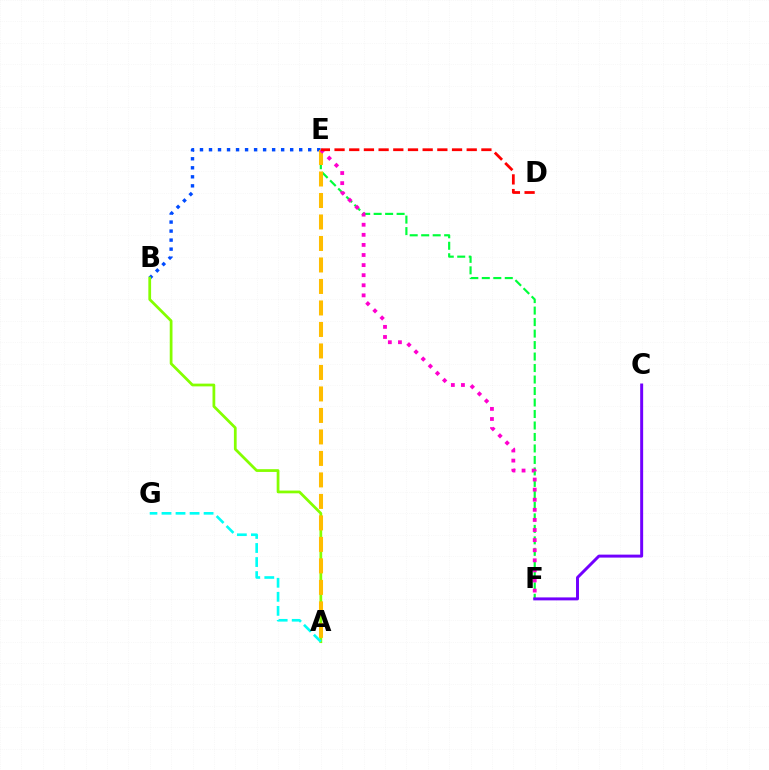{('B', 'E'): [{'color': '#004bff', 'line_style': 'dotted', 'thickness': 2.45}], ('A', 'B'): [{'color': '#84ff00', 'line_style': 'solid', 'thickness': 1.98}], ('E', 'F'): [{'color': '#00ff39', 'line_style': 'dashed', 'thickness': 1.56}, {'color': '#ff00cf', 'line_style': 'dotted', 'thickness': 2.74}], ('A', 'E'): [{'color': '#ffbd00', 'line_style': 'dashed', 'thickness': 2.92}], ('D', 'E'): [{'color': '#ff0000', 'line_style': 'dashed', 'thickness': 2.0}], ('C', 'F'): [{'color': '#7200ff', 'line_style': 'solid', 'thickness': 2.13}], ('A', 'G'): [{'color': '#00fff6', 'line_style': 'dashed', 'thickness': 1.91}]}